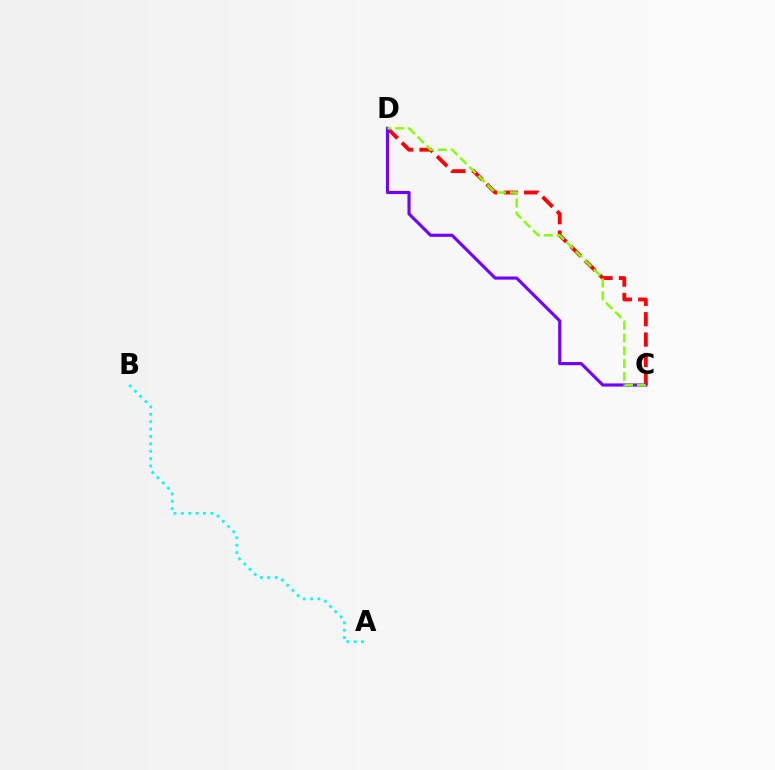{('A', 'B'): [{'color': '#00fff6', 'line_style': 'dotted', 'thickness': 2.0}], ('C', 'D'): [{'color': '#ff0000', 'line_style': 'dashed', 'thickness': 2.77}, {'color': '#7200ff', 'line_style': 'solid', 'thickness': 2.26}, {'color': '#84ff00', 'line_style': 'dashed', 'thickness': 1.74}]}